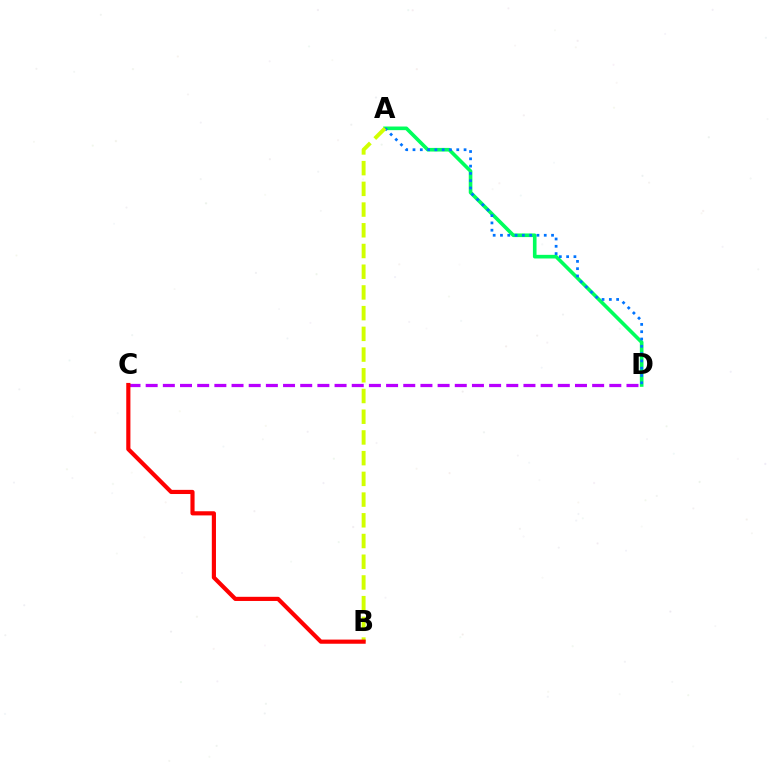{('A', 'D'): [{'color': '#00ff5c', 'line_style': 'solid', 'thickness': 2.61}, {'color': '#0074ff', 'line_style': 'dotted', 'thickness': 1.98}], ('C', 'D'): [{'color': '#b900ff', 'line_style': 'dashed', 'thickness': 2.33}], ('A', 'B'): [{'color': '#d1ff00', 'line_style': 'dashed', 'thickness': 2.81}], ('B', 'C'): [{'color': '#ff0000', 'line_style': 'solid', 'thickness': 2.99}]}